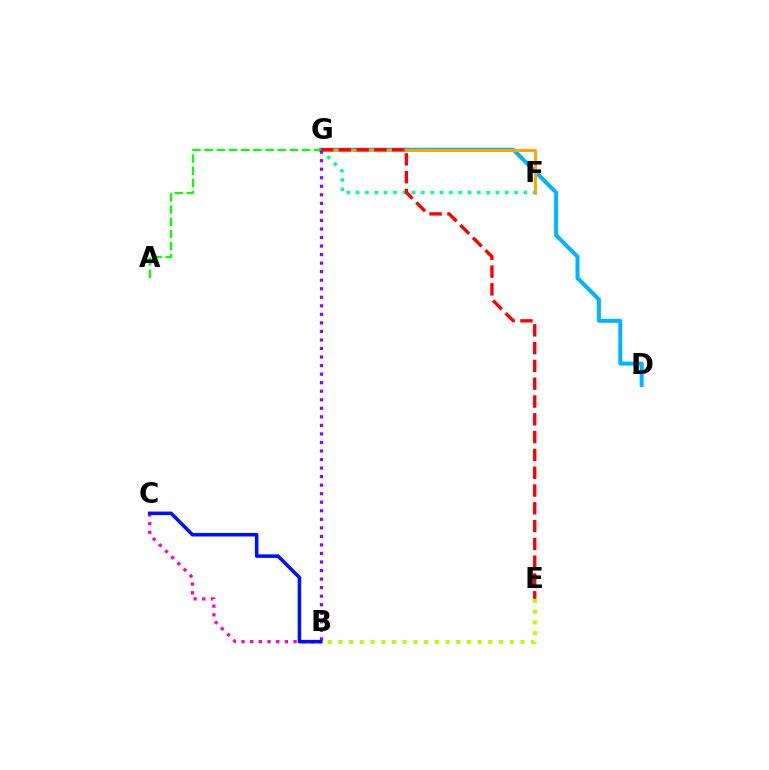{('D', 'G'): [{'color': '#00b5ff', 'line_style': 'solid', 'thickness': 2.89}], ('F', 'G'): [{'color': '#ffa500', 'line_style': 'solid', 'thickness': 2.11}, {'color': '#00ff9d', 'line_style': 'dotted', 'thickness': 2.53}], ('B', 'C'): [{'color': '#ff00bd', 'line_style': 'dotted', 'thickness': 2.36}, {'color': '#0010ff', 'line_style': 'solid', 'thickness': 2.56}], ('B', 'E'): [{'color': '#b3ff00', 'line_style': 'dotted', 'thickness': 2.91}], ('E', 'G'): [{'color': '#ff0000', 'line_style': 'dashed', 'thickness': 2.42}], ('A', 'G'): [{'color': '#08ff00', 'line_style': 'dashed', 'thickness': 1.65}], ('B', 'G'): [{'color': '#9b00ff', 'line_style': 'dotted', 'thickness': 2.32}]}